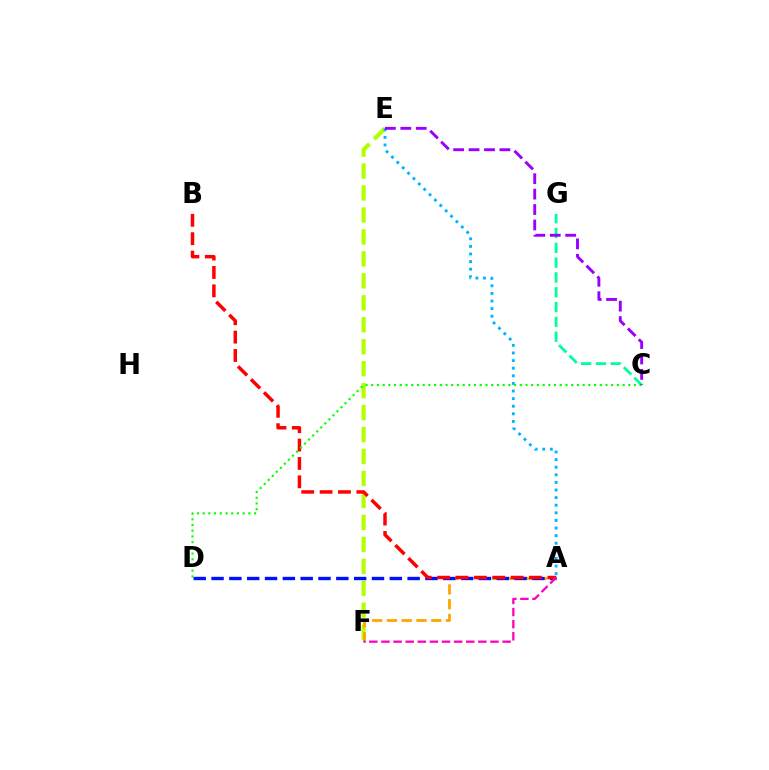{('E', 'F'): [{'color': '#b3ff00', 'line_style': 'dashed', 'thickness': 2.98}], ('A', 'F'): [{'color': '#ffa500', 'line_style': 'dashed', 'thickness': 2.01}, {'color': '#ff00bd', 'line_style': 'dashed', 'thickness': 1.65}], ('A', 'D'): [{'color': '#0010ff', 'line_style': 'dashed', 'thickness': 2.42}], ('A', 'B'): [{'color': '#ff0000', 'line_style': 'dashed', 'thickness': 2.5}], ('A', 'E'): [{'color': '#00b5ff', 'line_style': 'dotted', 'thickness': 2.07}], ('C', 'G'): [{'color': '#00ff9d', 'line_style': 'dashed', 'thickness': 2.01}], ('C', 'D'): [{'color': '#08ff00', 'line_style': 'dotted', 'thickness': 1.55}], ('C', 'E'): [{'color': '#9b00ff', 'line_style': 'dashed', 'thickness': 2.1}]}